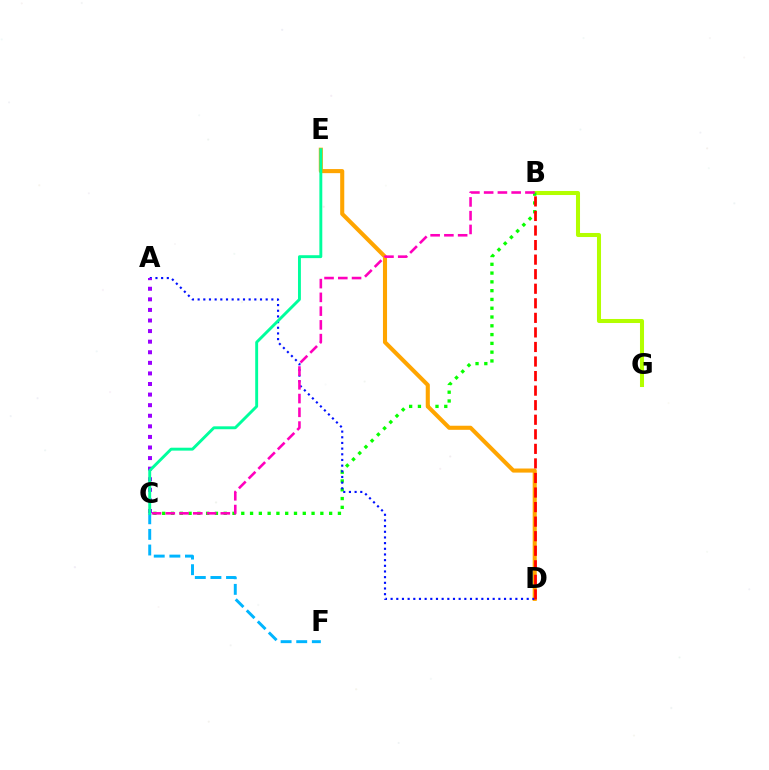{('C', 'F'): [{'color': '#00b5ff', 'line_style': 'dashed', 'thickness': 2.12}], ('B', 'G'): [{'color': '#b3ff00', 'line_style': 'solid', 'thickness': 2.92}], ('B', 'C'): [{'color': '#08ff00', 'line_style': 'dotted', 'thickness': 2.39}, {'color': '#ff00bd', 'line_style': 'dashed', 'thickness': 1.87}], ('D', 'E'): [{'color': '#ffa500', 'line_style': 'solid', 'thickness': 2.94}], ('A', 'D'): [{'color': '#0010ff', 'line_style': 'dotted', 'thickness': 1.54}], ('B', 'D'): [{'color': '#ff0000', 'line_style': 'dashed', 'thickness': 1.98}], ('A', 'C'): [{'color': '#9b00ff', 'line_style': 'dotted', 'thickness': 2.88}], ('C', 'E'): [{'color': '#00ff9d', 'line_style': 'solid', 'thickness': 2.09}]}